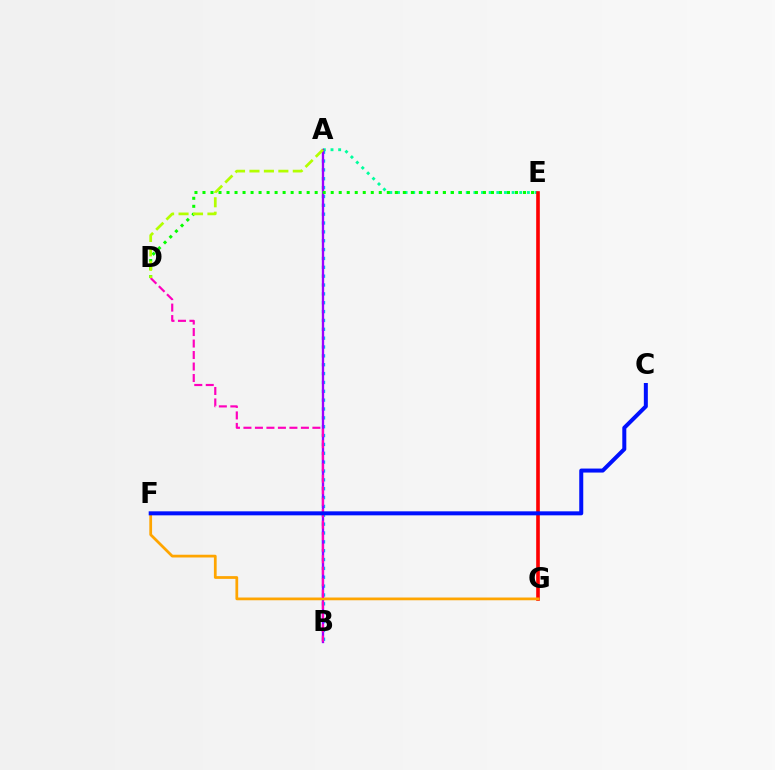{('A', 'E'): [{'color': '#00ff9d', 'line_style': 'dotted', 'thickness': 2.08}], ('A', 'B'): [{'color': '#00b5ff', 'line_style': 'dotted', 'thickness': 2.41}, {'color': '#9b00ff', 'line_style': 'solid', 'thickness': 1.67}], ('E', 'G'): [{'color': '#ff0000', 'line_style': 'solid', 'thickness': 2.61}], ('F', 'G'): [{'color': '#ffa500', 'line_style': 'solid', 'thickness': 1.98}], ('D', 'E'): [{'color': '#08ff00', 'line_style': 'dotted', 'thickness': 2.18}], ('B', 'D'): [{'color': '#ff00bd', 'line_style': 'dashed', 'thickness': 1.56}], ('A', 'D'): [{'color': '#b3ff00', 'line_style': 'dashed', 'thickness': 1.96}], ('C', 'F'): [{'color': '#0010ff', 'line_style': 'solid', 'thickness': 2.88}]}